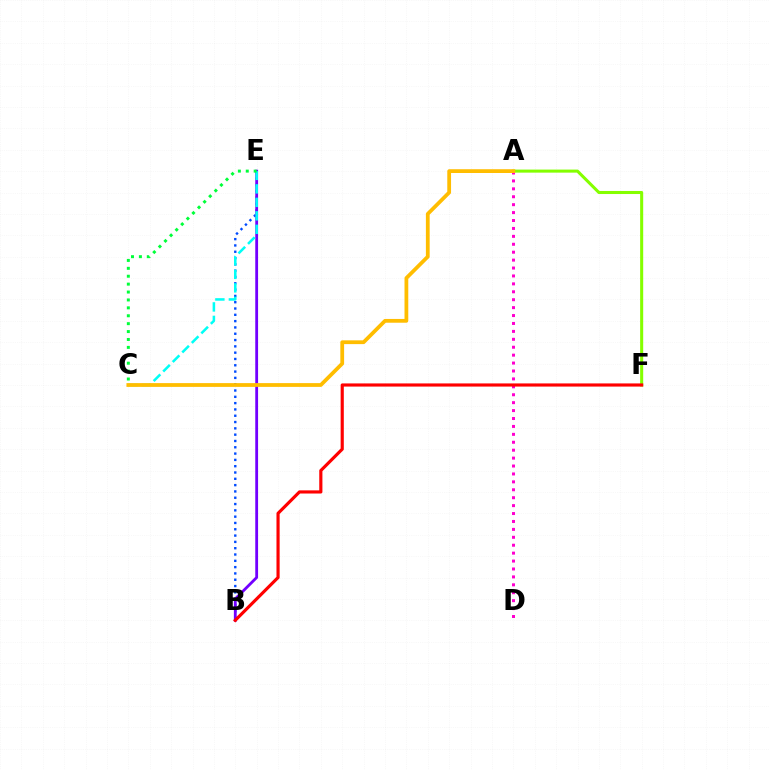{('A', 'D'): [{'color': '#ff00cf', 'line_style': 'dotted', 'thickness': 2.15}], ('B', 'E'): [{'color': '#004bff', 'line_style': 'dotted', 'thickness': 1.71}, {'color': '#7200ff', 'line_style': 'solid', 'thickness': 2.03}], ('C', 'E'): [{'color': '#00fff6', 'line_style': 'dashed', 'thickness': 1.83}, {'color': '#00ff39', 'line_style': 'dotted', 'thickness': 2.15}], ('A', 'F'): [{'color': '#84ff00', 'line_style': 'solid', 'thickness': 2.2}], ('A', 'C'): [{'color': '#ffbd00', 'line_style': 'solid', 'thickness': 2.72}], ('B', 'F'): [{'color': '#ff0000', 'line_style': 'solid', 'thickness': 2.27}]}